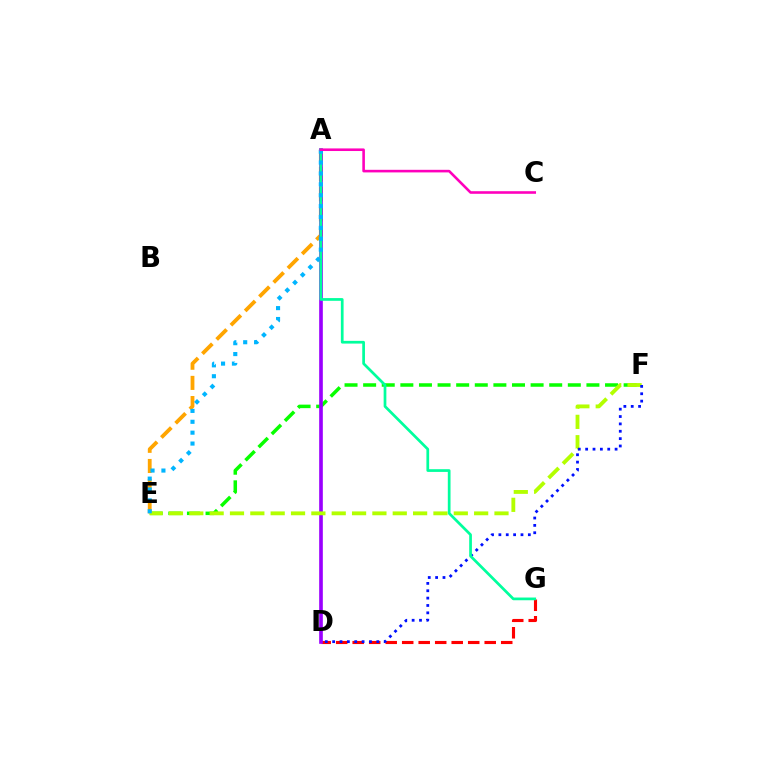{('E', 'F'): [{'color': '#08ff00', 'line_style': 'dashed', 'thickness': 2.53}, {'color': '#b3ff00', 'line_style': 'dashed', 'thickness': 2.76}], ('A', 'E'): [{'color': '#ffa500', 'line_style': 'dashed', 'thickness': 2.74}, {'color': '#00b5ff', 'line_style': 'dotted', 'thickness': 2.96}], ('D', 'G'): [{'color': '#ff0000', 'line_style': 'dashed', 'thickness': 2.24}], ('A', 'D'): [{'color': '#9b00ff', 'line_style': 'solid', 'thickness': 2.63}], ('D', 'F'): [{'color': '#0010ff', 'line_style': 'dotted', 'thickness': 2.0}], ('A', 'G'): [{'color': '#00ff9d', 'line_style': 'solid', 'thickness': 1.96}], ('A', 'C'): [{'color': '#ff00bd', 'line_style': 'solid', 'thickness': 1.87}]}